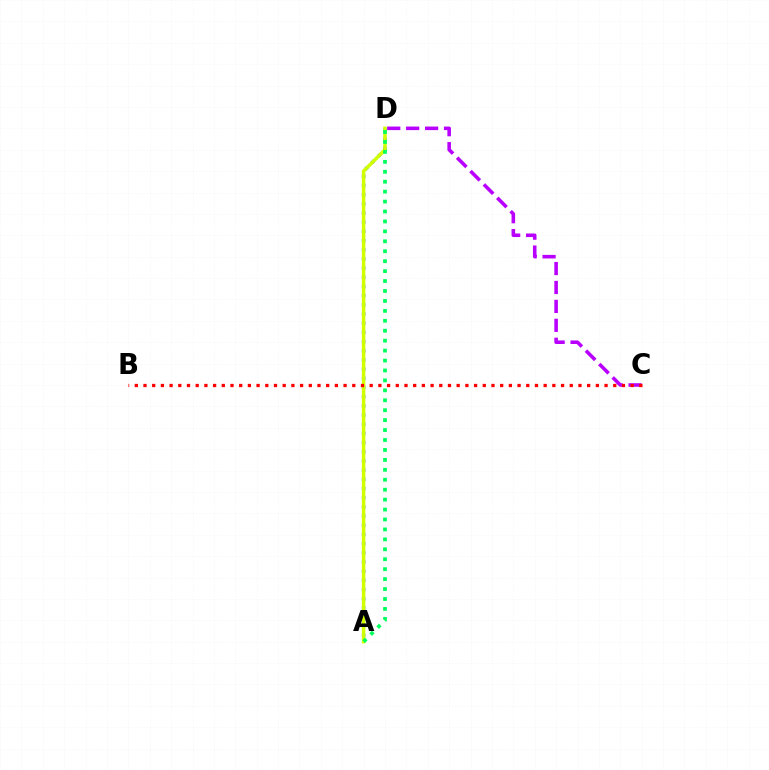{('A', 'D'): [{'color': '#0074ff', 'line_style': 'dotted', 'thickness': 2.5}, {'color': '#d1ff00', 'line_style': 'solid', 'thickness': 2.53}, {'color': '#00ff5c', 'line_style': 'dotted', 'thickness': 2.7}], ('C', 'D'): [{'color': '#b900ff', 'line_style': 'dashed', 'thickness': 2.57}], ('B', 'C'): [{'color': '#ff0000', 'line_style': 'dotted', 'thickness': 2.36}]}